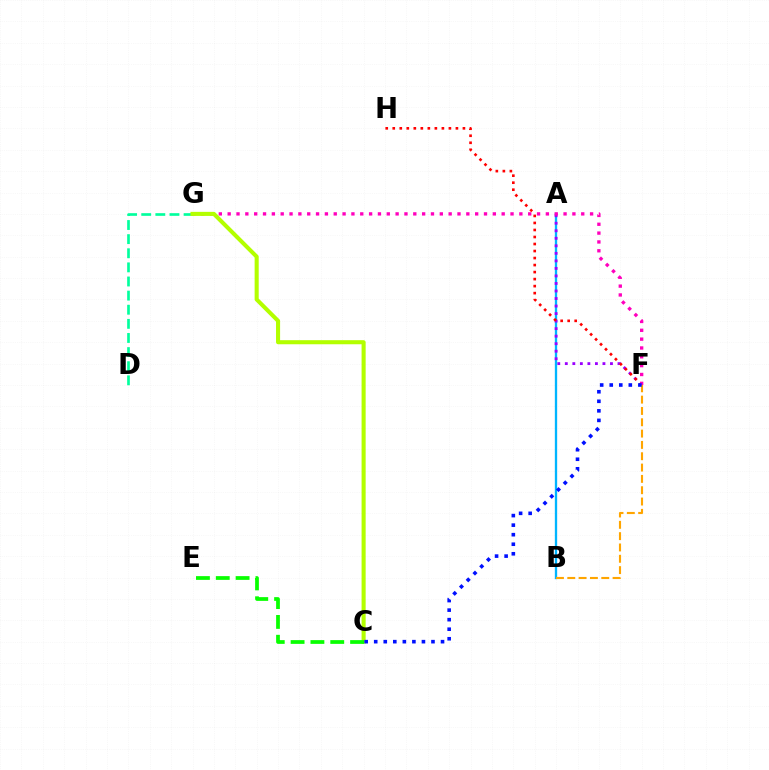{('A', 'B'): [{'color': '#00b5ff', 'line_style': 'solid', 'thickness': 1.67}], ('A', 'F'): [{'color': '#9b00ff', 'line_style': 'dotted', 'thickness': 2.05}], ('F', 'H'): [{'color': '#ff0000', 'line_style': 'dotted', 'thickness': 1.91}], ('B', 'F'): [{'color': '#ffa500', 'line_style': 'dashed', 'thickness': 1.54}], ('F', 'G'): [{'color': '#ff00bd', 'line_style': 'dotted', 'thickness': 2.4}], ('D', 'G'): [{'color': '#00ff9d', 'line_style': 'dashed', 'thickness': 1.92}], ('C', 'G'): [{'color': '#b3ff00', 'line_style': 'solid', 'thickness': 2.93}], ('C', 'E'): [{'color': '#08ff00', 'line_style': 'dashed', 'thickness': 2.69}], ('C', 'F'): [{'color': '#0010ff', 'line_style': 'dotted', 'thickness': 2.59}]}